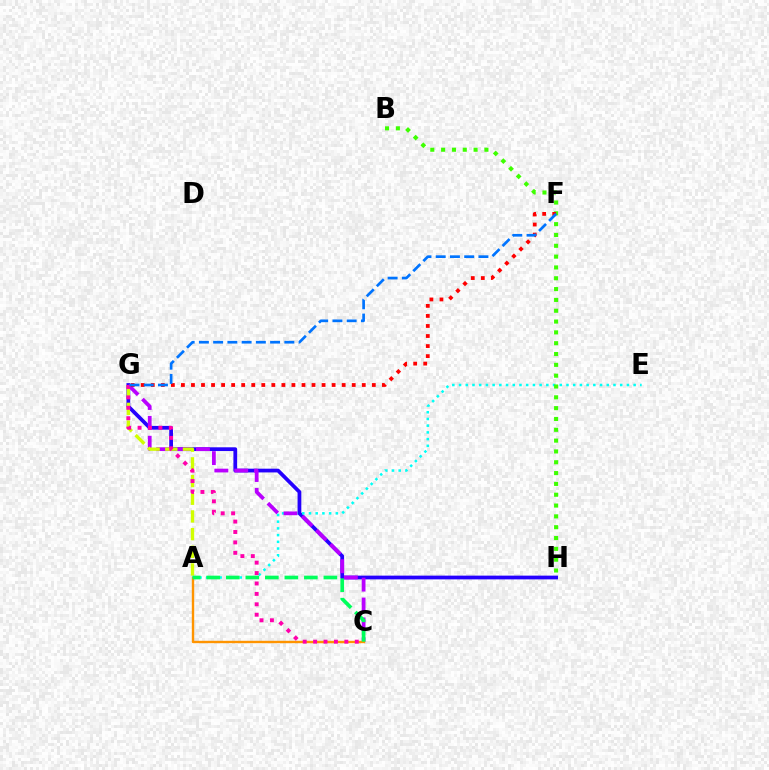{('G', 'H'): [{'color': '#2500ff', 'line_style': 'solid', 'thickness': 2.7}], ('A', 'E'): [{'color': '#00fff6', 'line_style': 'dotted', 'thickness': 1.82}], ('C', 'G'): [{'color': '#b900ff', 'line_style': 'dashed', 'thickness': 2.7}, {'color': '#ff00ac', 'line_style': 'dotted', 'thickness': 2.83}], ('A', 'G'): [{'color': '#d1ff00', 'line_style': 'dashed', 'thickness': 2.4}], ('A', 'C'): [{'color': '#ff9400', 'line_style': 'solid', 'thickness': 1.72}, {'color': '#00ff5c', 'line_style': 'dashed', 'thickness': 2.65}], ('B', 'H'): [{'color': '#3dff00', 'line_style': 'dotted', 'thickness': 2.94}], ('F', 'G'): [{'color': '#ff0000', 'line_style': 'dotted', 'thickness': 2.73}, {'color': '#0074ff', 'line_style': 'dashed', 'thickness': 1.93}]}